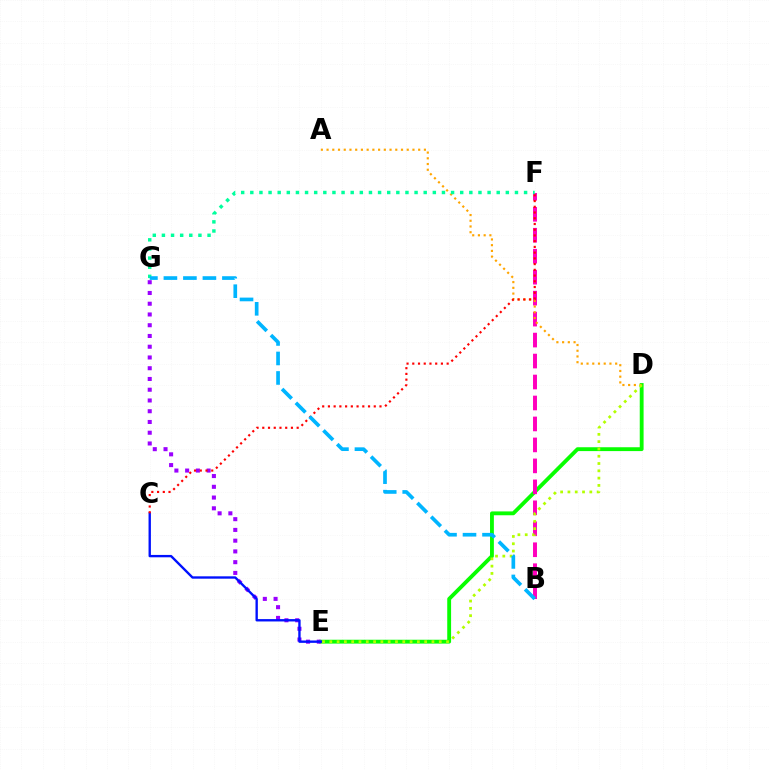{('D', 'E'): [{'color': '#08ff00', 'line_style': 'solid', 'thickness': 2.77}, {'color': '#b3ff00', 'line_style': 'dotted', 'thickness': 1.98}], ('B', 'F'): [{'color': '#ff00bd', 'line_style': 'dashed', 'thickness': 2.85}], ('A', 'D'): [{'color': '#ffa500', 'line_style': 'dotted', 'thickness': 1.56}], ('E', 'G'): [{'color': '#9b00ff', 'line_style': 'dotted', 'thickness': 2.92}], ('C', 'E'): [{'color': '#0010ff', 'line_style': 'solid', 'thickness': 1.7}], ('F', 'G'): [{'color': '#00ff9d', 'line_style': 'dotted', 'thickness': 2.48}], ('C', 'F'): [{'color': '#ff0000', 'line_style': 'dotted', 'thickness': 1.56}], ('B', 'G'): [{'color': '#00b5ff', 'line_style': 'dashed', 'thickness': 2.65}]}